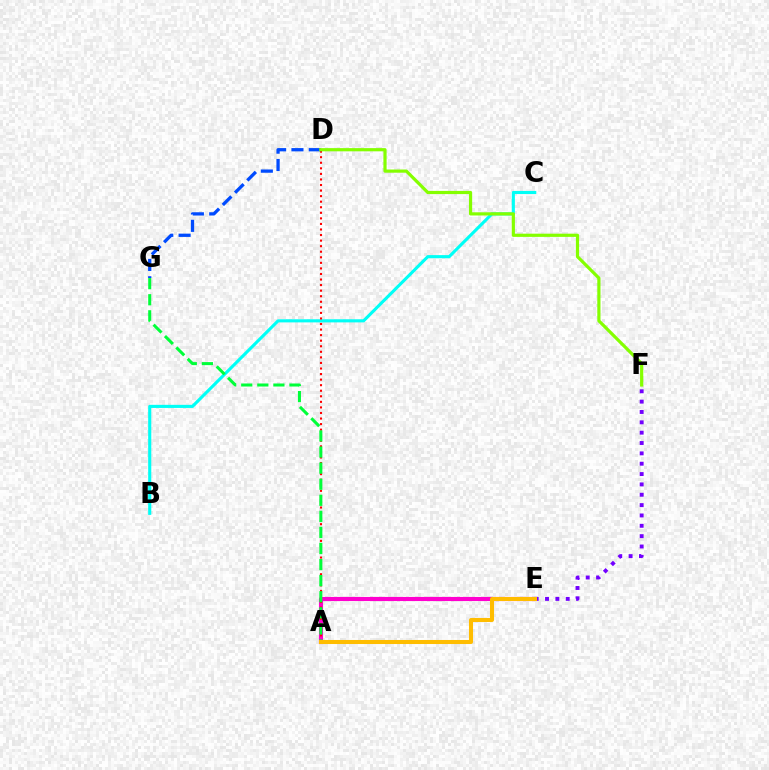{('B', 'C'): [{'color': '#00fff6', 'line_style': 'solid', 'thickness': 2.24}], ('A', 'E'): [{'color': '#ff00cf', 'line_style': 'solid', 'thickness': 2.96}, {'color': '#ffbd00', 'line_style': 'solid', 'thickness': 2.91}], ('A', 'D'): [{'color': '#ff0000', 'line_style': 'dotted', 'thickness': 1.51}], ('D', 'G'): [{'color': '#004bff', 'line_style': 'dashed', 'thickness': 2.35}], ('A', 'G'): [{'color': '#00ff39', 'line_style': 'dashed', 'thickness': 2.18}], ('D', 'F'): [{'color': '#84ff00', 'line_style': 'solid', 'thickness': 2.3}], ('E', 'F'): [{'color': '#7200ff', 'line_style': 'dotted', 'thickness': 2.81}]}